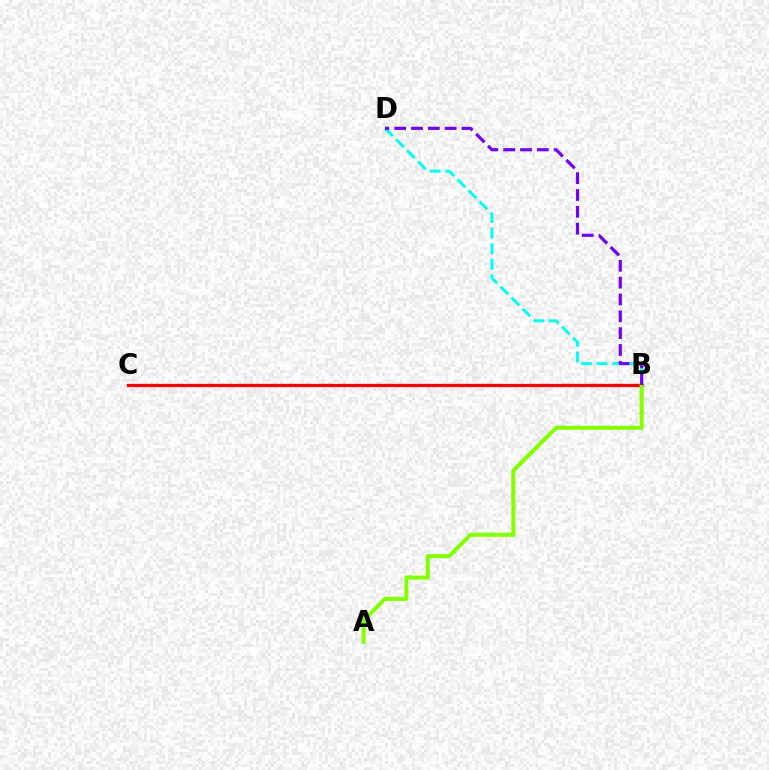{('B', 'C'): [{'color': '#ff0000', 'line_style': 'solid', 'thickness': 2.38}], ('A', 'B'): [{'color': '#84ff00', 'line_style': 'solid', 'thickness': 2.93}], ('B', 'D'): [{'color': '#00fff6', 'line_style': 'dashed', 'thickness': 2.12}, {'color': '#7200ff', 'line_style': 'dashed', 'thickness': 2.29}]}